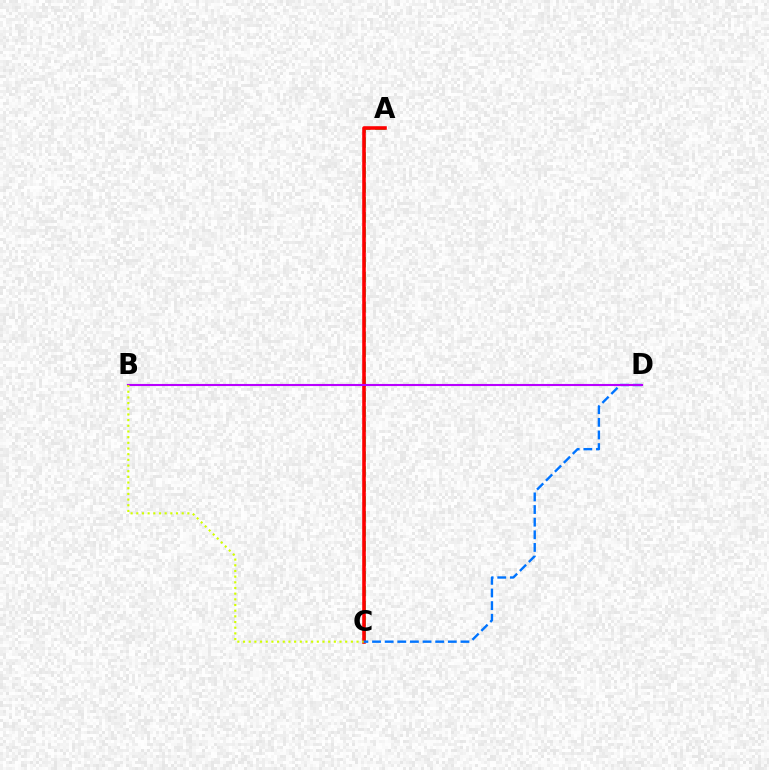{('A', 'C'): [{'color': '#00ff5c', 'line_style': 'dashed', 'thickness': 2.03}, {'color': '#ff0000', 'line_style': 'solid', 'thickness': 2.58}], ('C', 'D'): [{'color': '#0074ff', 'line_style': 'dashed', 'thickness': 1.72}], ('B', 'D'): [{'color': '#b900ff', 'line_style': 'solid', 'thickness': 1.51}], ('B', 'C'): [{'color': '#d1ff00', 'line_style': 'dotted', 'thickness': 1.54}]}